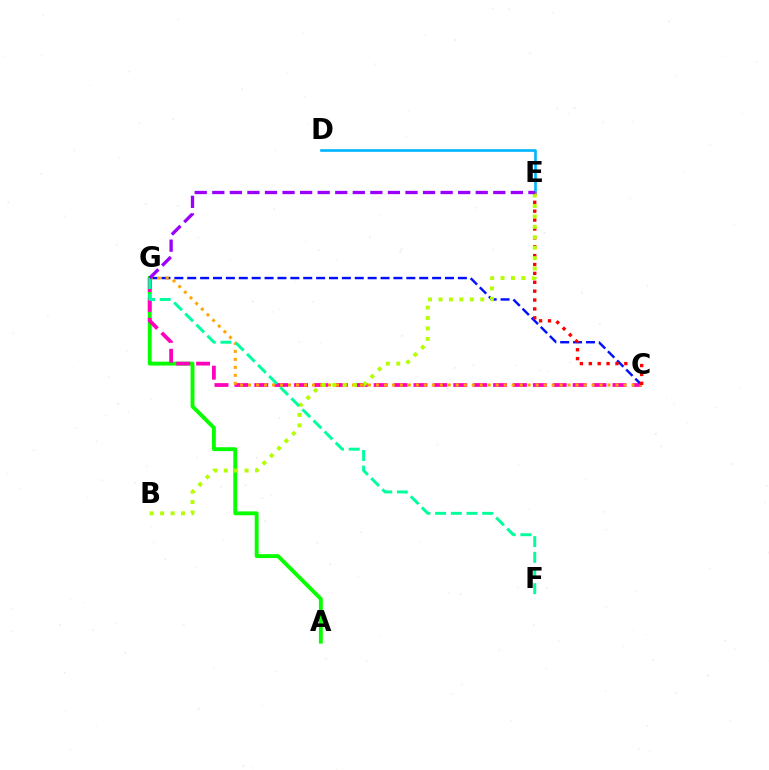{('A', 'G'): [{'color': '#08ff00', 'line_style': 'solid', 'thickness': 2.8}], ('C', 'G'): [{'color': '#ff00bd', 'line_style': 'dashed', 'thickness': 2.7}, {'color': '#0010ff', 'line_style': 'dashed', 'thickness': 1.75}, {'color': '#ffa500', 'line_style': 'dotted', 'thickness': 2.17}], ('D', 'E'): [{'color': '#00b5ff', 'line_style': 'solid', 'thickness': 1.91}], ('C', 'E'): [{'color': '#ff0000', 'line_style': 'dotted', 'thickness': 2.41}], ('B', 'E'): [{'color': '#b3ff00', 'line_style': 'dotted', 'thickness': 2.83}], ('F', 'G'): [{'color': '#00ff9d', 'line_style': 'dashed', 'thickness': 2.13}], ('E', 'G'): [{'color': '#9b00ff', 'line_style': 'dashed', 'thickness': 2.39}]}